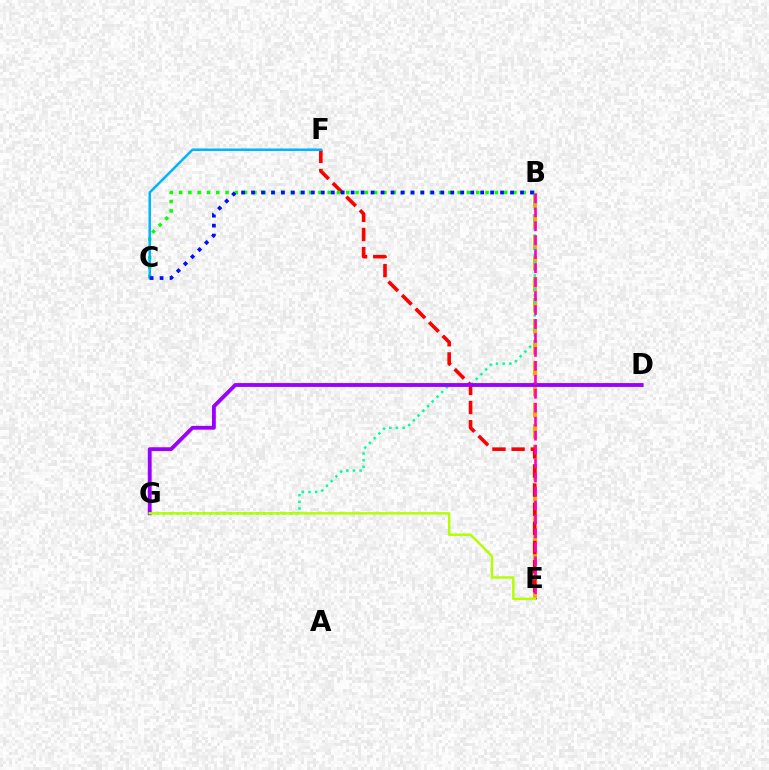{('B', 'E'): [{'color': '#ffa500', 'line_style': 'dashed', 'thickness': 2.85}, {'color': '#ff00bd', 'line_style': 'dashed', 'thickness': 1.9}], ('E', 'F'): [{'color': '#ff0000', 'line_style': 'dashed', 'thickness': 2.6}], ('B', 'G'): [{'color': '#00ff9d', 'line_style': 'dotted', 'thickness': 1.81}], ('B', 'C'): [{'color': '#08ff00', 'line_style': 'dotted', 'thickness': 2.52}, {'color': '#0010ff', 'line_style': 'dotted', 'thickness': 2.71}], ('D', 'G'): [{'color': '#9b00ff', 'line_style': 'solid', 'thickness': 2.76}], ('C', 'F'): [{'color': '#00b5ff', 'line_style': 'solid', 'thickness': 1.81}], ('E', 'G'): [{'color': '#b3ff00', 'line_style': 'solid', 'thickness': 1.77}]}